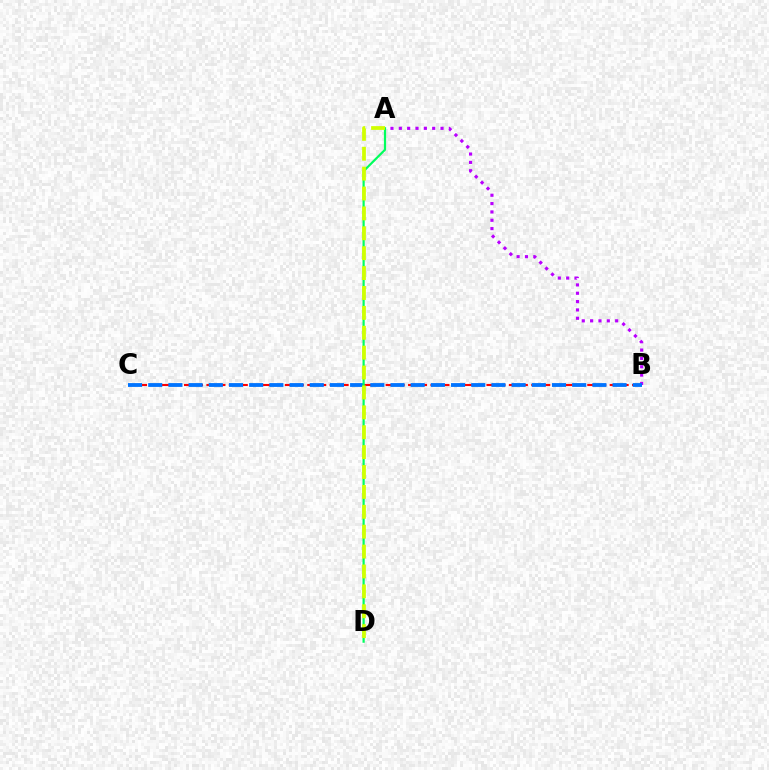{('A', 'B'): [{'color': '#b900ff', 'line_style': 'dotted', 'thickness': 2.27}], ('B', 'C'): [{'color': '#ff0000', 'line_style': 'dashed', 'thickness': 1.52}, {'color': '#0074ff', 'line_style': 'dashed', 'thickness': 2.74}], ('A', 'D'): [{'color': '#00ff5c', 'line_style': 'solid', 'thickness': 1.58}, {'color': '#d1ff00', 'line_style': 'dashed', 'thickness': 2.7}]}